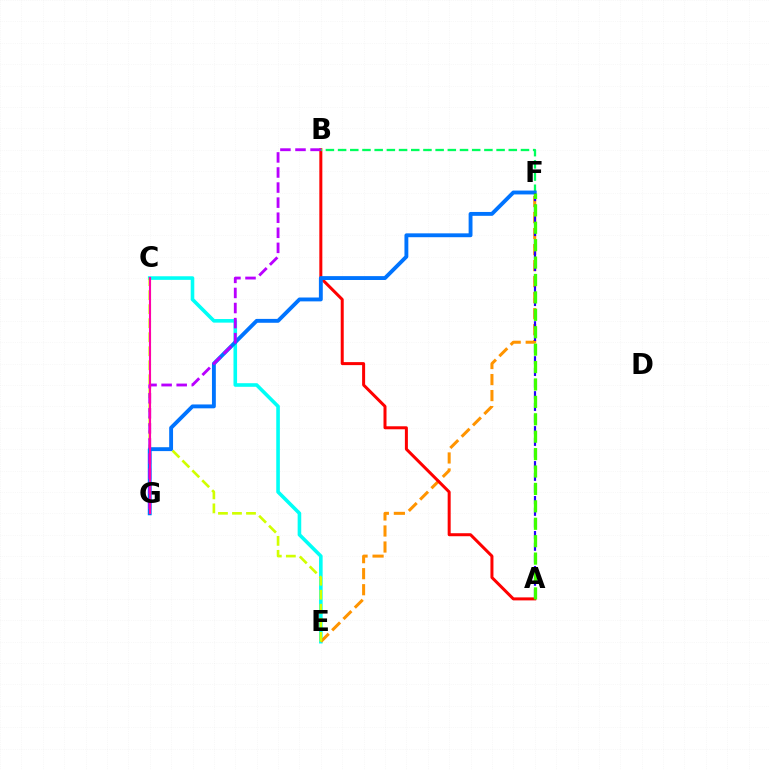{('C', 'E'): [{'color': '#00fff6', 'line_style': 'solid', 'thickness': 2.59}, {'color': '#d1ff00', 'line_style': 'dashed', 'thickness': 1.9}], ('E', 'F'): [{'color': '#ff9400', 'line_style': 'dashed', 'thickness': 2.18}], ('A', 'B'): [{'color': '#ff0000', 'line_style': 'solid', 'thickness': 2.16}], ('B', 'F'): [{'color': '#00ff5c', 'line_style': 'dashed', 'thickness': 1.66}], ('F', 'G'): [{'color': '#0074ff', 'line_style': 'solid', 'thickness': 2.79}], ('A', 'F'): [{'color': '#2500ff', 'line_style': 'dashed', 'thickness': 1.58}, {'color': '#3dff00', 'line_style': 'dashed', 'thickness': 2.37}], ('B', 'G'): [{'color': '#b900ff', 'line_style': 'dashed', 'thickness': 2.05}], ('C', 'G'): [{'color': '#ff00ac', 'line_style': 'solid', 'thickness': 1.52}]}